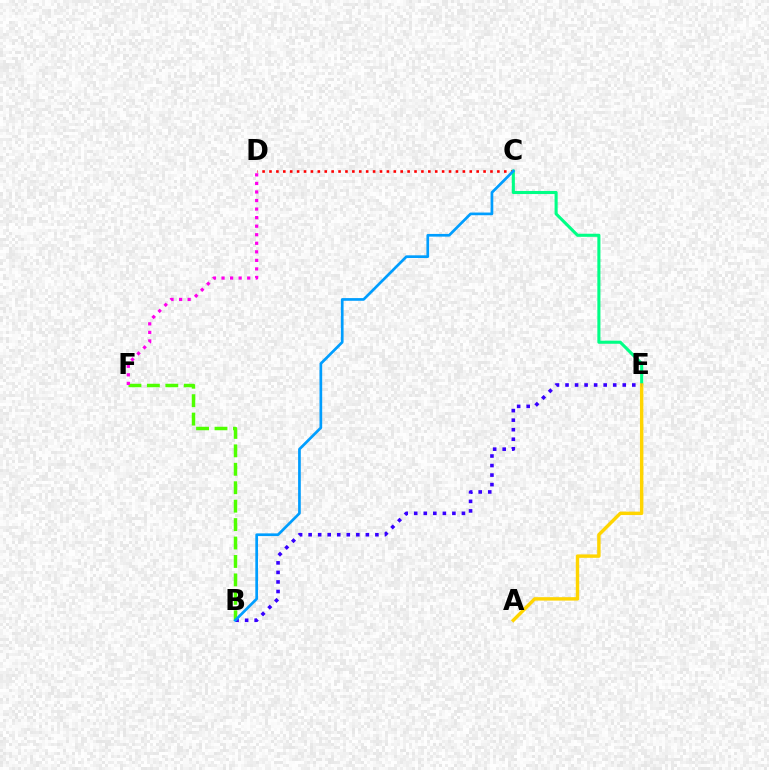{('C', 'D'): [{'color': '#ff0000', 'line_style': 'dotted', 'thickness': 1.88}], ('C', 'E'): [{'color': '#00ff86', 'line_style': 'solid', 'thickness': 2.22}], ('A', 'E'): [{'color': '#ffd500', 'line_style': 'solid', 'thickness': 2.47}], ('B', 'E'): [{'color': '#3700ff', 'line_style': 'dotted', 'thickness': 2.59}], ('B', 'F'): [{'color': '#4fff00', 'line_style': 'dashed', 'thickness': 2.5}], ('D', 'F'): [{'color': '#ff00ed', 'line_style': 'dotted', 'thickness': 2.32}], ('B', 'C'): [{'color': '#009eff', 'line_style': 'solid', 'thickness': 1.94}]}